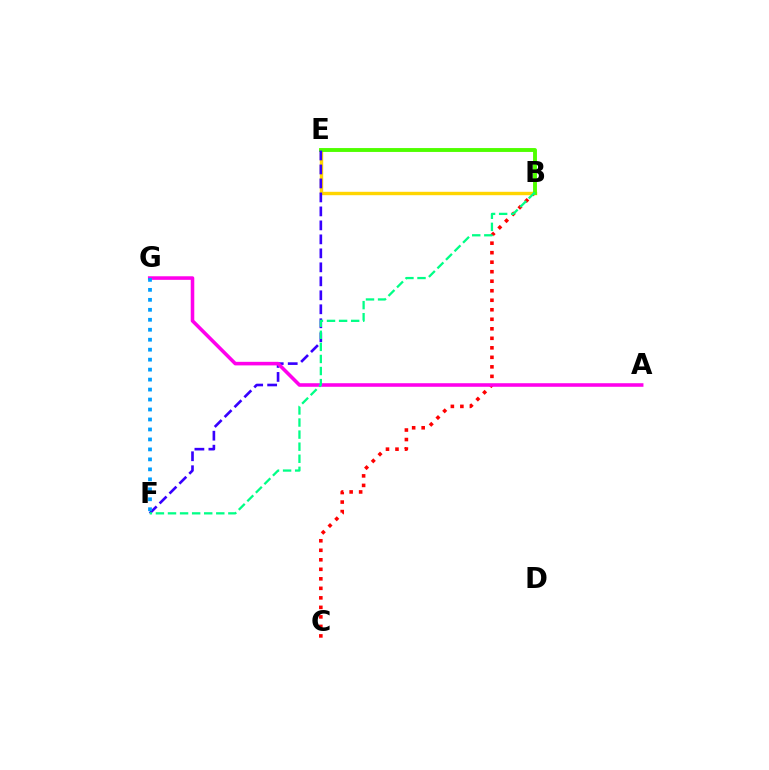{('B', 'C'): [{'color': '#ff0000', 'line_style': 'dotted', 'thickness': 2.58}], ('B', 'E'): [{'color': '#ffd500', 'line_style': 'solid', 'thickness': 2.45}, {'color': '#4fff00', 'line_style': 'solid', 'thickness': 2.8}], ('E', 'F'): [{'color': '#3700ff', 'line_style': 'dashed', 'thickness': 1.9}], ('A', 'G'): [{'color': '#ff00ed', 'line_style': 'solid', 'thickness': 2.57}], ('B', 'F'): [{'color': '#00ff86', 'line_style': 'dashed', 'thickness': 1.64}], ('F', 'G'): [{'color': '#009eff', 'line_style': 'dotted', 'thickness': 2.71}]}